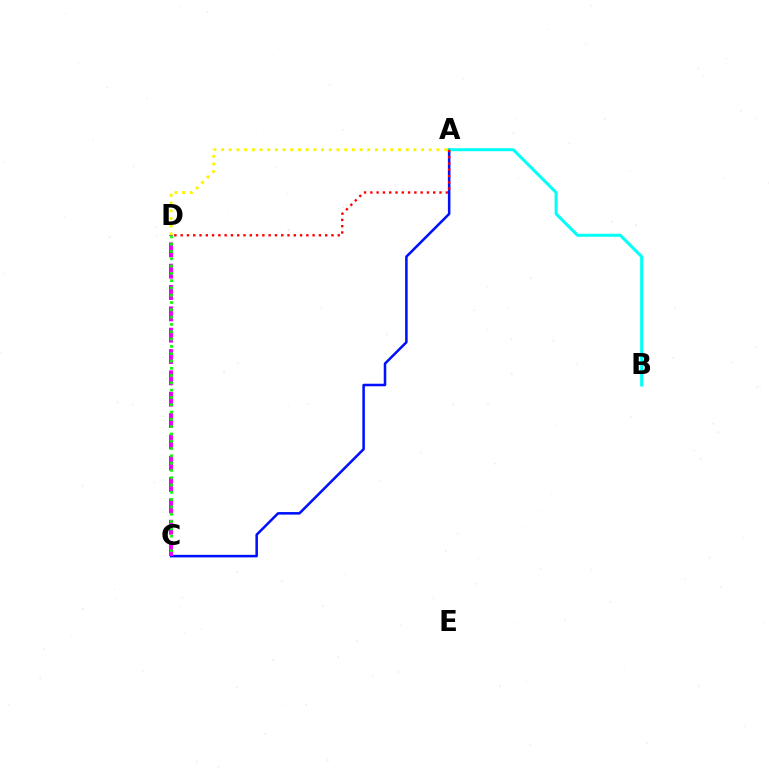{('A', 'C'): [{'color': '#0010ff', 'line_style': 'solid', 'thickness': 1.82}], ('C', 'D'): [{'color': '#ee00ff', 'line_style': 'dashed', 'thickness': 2.9}, {'color': '#08ff00', 'line_style': 'dotted', 'thickness': 1.98}], ('A', 'B'): [{'color': '#00fff6', 'line_style': 'solid', 'thickness': 2.16}], ('A', 'D'): [{'color': '#fcf500', 'line_style': 'dotted', 'thickness': 2.09}, {'color': '#ff0000', 'line_style': 'dotted', 'thickness': 1.71}]}